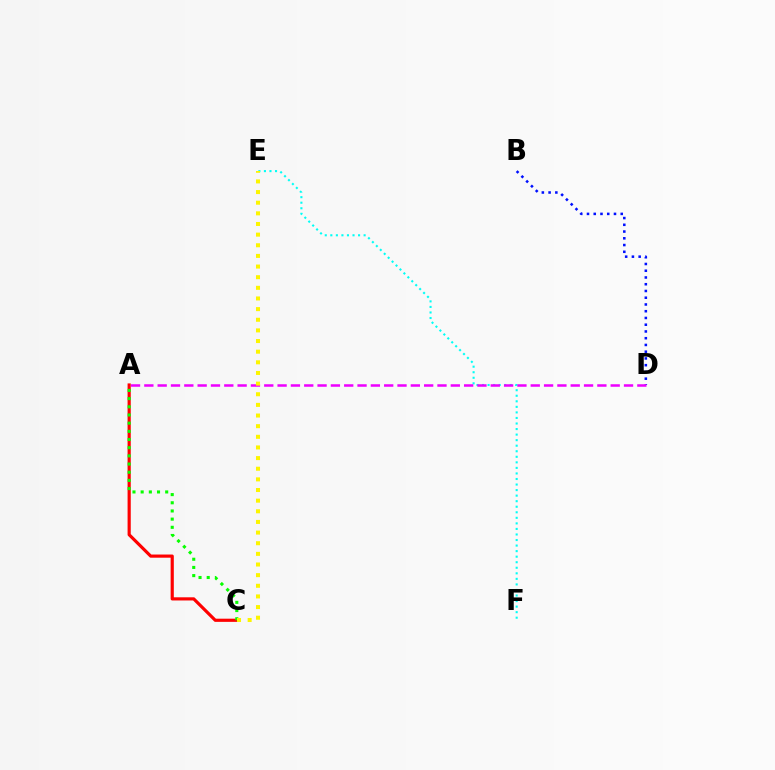{('B', 'D'): [{'color': '#0010ff', 'line_style': 'dotted', 'thickness': 1.83}], ('E', 'F'): [{'color': '#00fff6', 'line_style': 'dotted', 'thickness': 1.51}], ('A', 'C'): [{'color': '#ff0000', 'line_style': 'solid', 'thickness': 2.28}, {'color': '#08ff00', 'line_style': 'dotted', 'thickness': 2.22}], ('A', 'D'): [{'color': '#ee00ff', 'line_style': 'dashed', 'thickness': 1.81}], ('C', 'E'): [{'color': '#fcf500', 'line_style': 'dotted', 'thickness': 2.89}]}